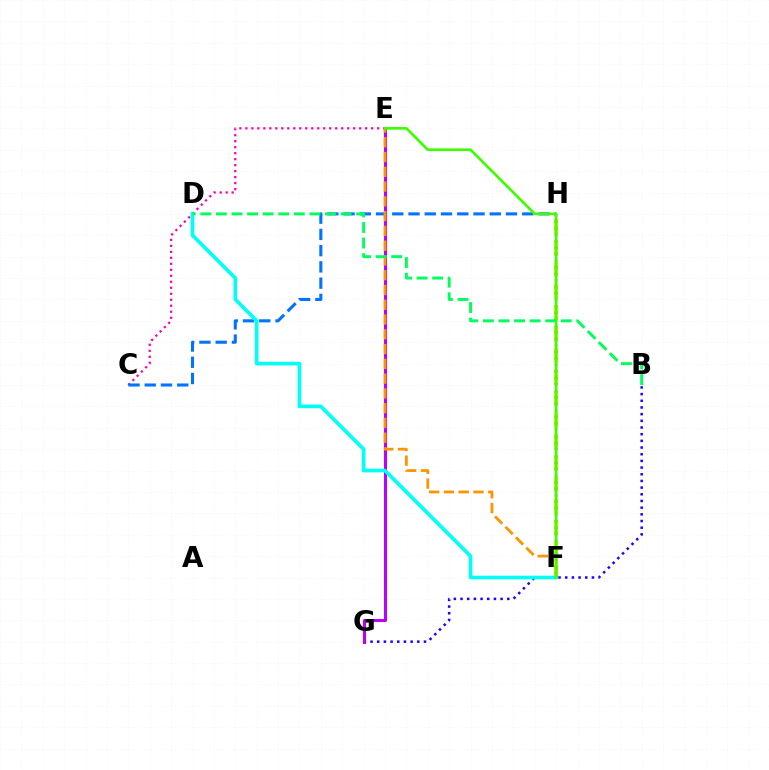{('B', 'G'): [{'color': '#2500ff', 'line_style': 'dotted', 'thickness': 1.81}], ('C', 'E'): [{'color': '#ff00ac', 'line_style': 'dotted', 'thickness': 1.63}], ('F', 'H'): [{'color': '#d1ff00', 'line_style': 'dashed', 'thickness': 2.92}, {'color': '#ff0000', 'line_style': 'dotted', 'thickness': 1.77}], ('E', 'G'): [{'color': '#b900ff', 'line_style': 'solid', 'thickness': 2.2}], ('C', 'H'): [{'color': '#0074ff', 'line_style': 'dashed', 'thickness': 2.21}], ('D', 'F'): [{'color': '#00fff6', 'line_style': 'solid', 'thickness': 2.63}], ('E', 'F'): [{'color': '#ff9400', 'line_style': 'dashed', 'thickness': 2.01}, {'color': '#3dff00', 'line_style': 'solid', 'thickness': 1.93}], ('B', 'D'): [{'color': '#00ff5c', 'line_style': 'dashed', 'thickness': 2.12}]}